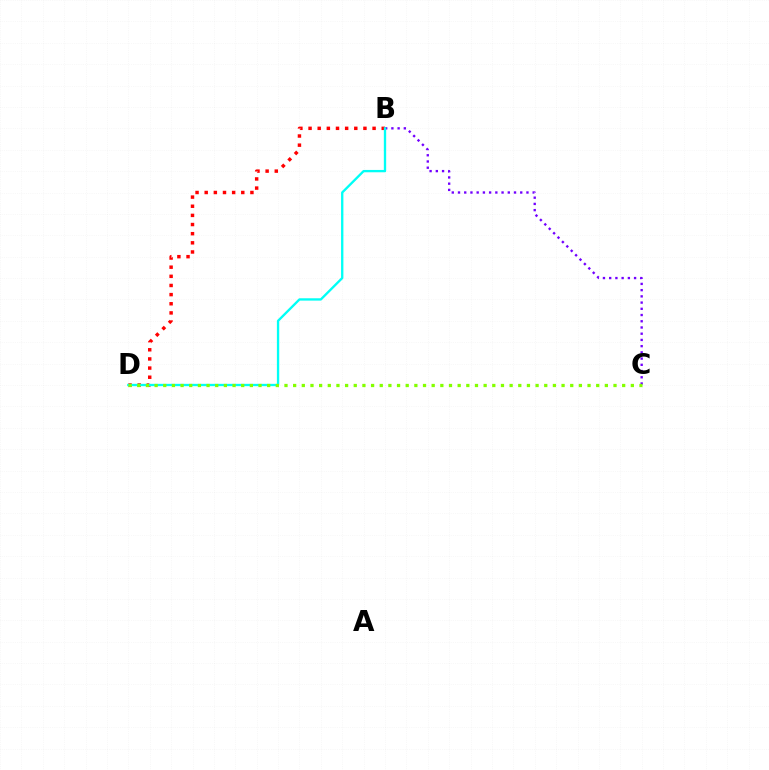{('B', 'D'): [{'color': '#ff0000', 'line_style': 'dotted', 'thickness': 2.49}, {'color': '#00fff6', 'line_style': 'solid', 'thickness': 1.68}], ('B', 'C'): [{'color': '#7200ff', 'line_style': 'dotted', 'thickness': 1.69}], ('C', 'D'): [{'color': '#84ff00', 'line_style': 'dotted', 'thickness': 2.35}]}